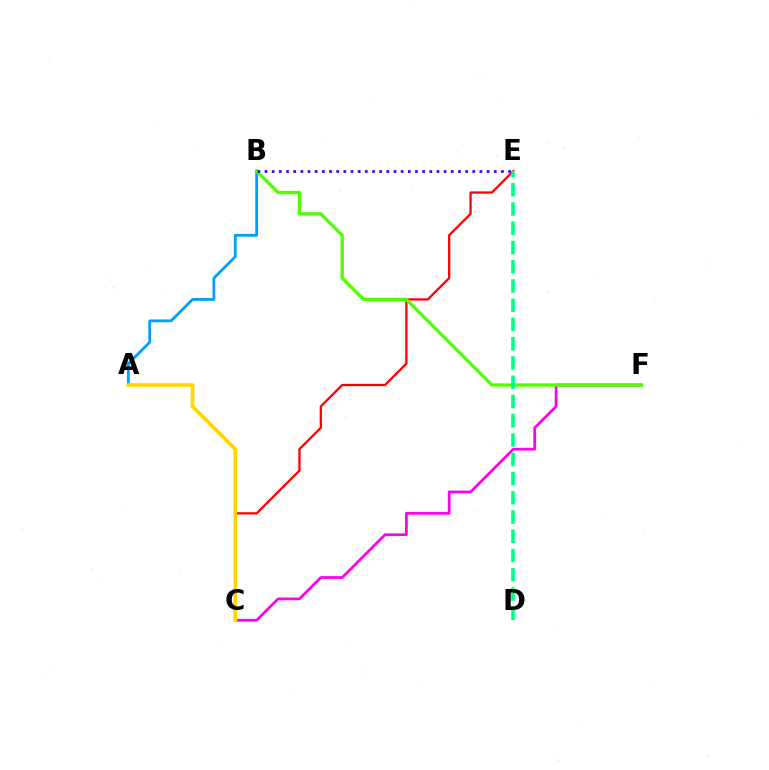{('C', 'E'): [{'color': '#ff0000', 'line_style': 'solid', 'thickness': 1.64}], ('C', 'F'): [{'color': '#ff00ed', 'line_style': 'solid', 'thickness': 1.98}], ('A', 'B'): [{'color': '#009eff', 'line_style': 'solid', 'thickness': 2.02}], ('B', 'F'): [{'color': '#4fff00', 'line_style': 'solid', 'thickness': 2.38}], ('D', 'E'): [{'color': '#00ff86', 'line_style': 'dashed', 'thickness': 2.62}], ('B', 'E'): [{'color': '#3700ff', 'line_style': 'dotted', 'thickness': 1.95}], ('A', 'C'): [{'color': '#ffd500', 'line_style': 'solid', 'thickness': 2.62}]}